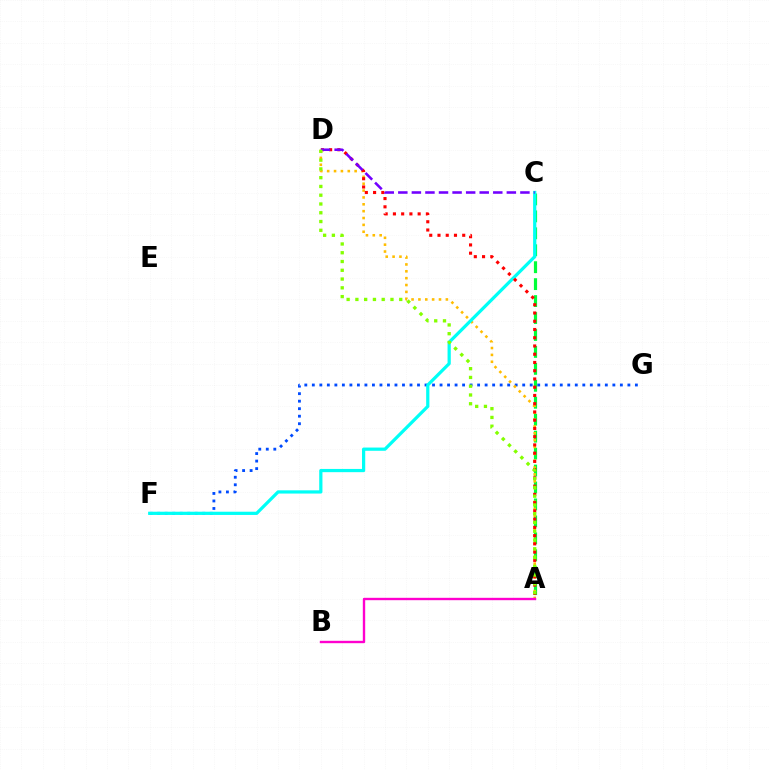{('A', 'C'): [{'color': '#00ff39', 'line_style': 'dashed', 'thickness': 2.3}], ('F', 'G'): [{'color': '#004bff', 'line_style': 'dotted', 'thickness': 2.04}], ('A', 'D'): [{'color': '#ffbd00', 'line_style': 'dotted', 'thickness': 1.86}, {'color': '#ff0000', 'line_style': 'dotted', 'thickness': 2.24}, {'color': '#84ff00', 'line_style': 'dotted', 'thickness': 2.38}], ('C', 'F'): [{'color': '#00fff6', 'line_style': 'solid', 'thickness': 2.32}], ('A', 'B'): [{'color': '#ff00cf', 'line_style': 'solid', 'thickness': 1.71}], ('C', 'D'): [{'color': '#7200ff', 'line_style': 'dashed', 'thickness': 1.84}]}